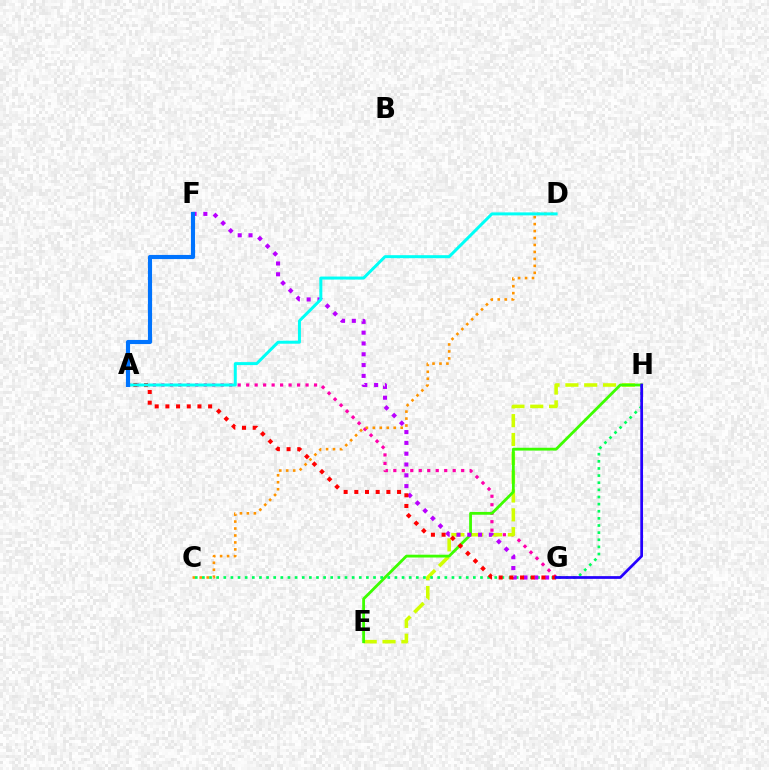{('A', 'G'): [{'color': '#ff00ac', 'line_style': 'dotted', 'thickness': 2.3}, {'color': '#ff0000', 'line_style': 'dotted', 'thickness': 2.9}], ('C', 'D'): [{'color': '#ff9400', 'line_style': 'dotted', 'thickness': 1.89}], ('E', 'H'): [{'color': '#d1ff00', 'line_style': 'dashed', 'thickness': 2.56}, {'color': '#3dff00', 'line_style': 'solid', 'thickness': 2.02}], ('C', 'H'): [{'color': '#00ff5c', 'line_style': 'dotted', 'thickness': 1.94}], ('F', 'G'): [{'color': '#b900ff', 'line_style': 'dotted', 'thickness': 2.94}], ('A', 'D'): [{'color': '#00fff6', 'line_style': 'solid', 'thickness': 2.15}], ('G', 'H'): [{'color': '#2500ff', 'line_style': 'solid', 'thickness': 1.97}], ('A', 'F'): [{'color': '#0074ff', 'line_style': 'solid', 'thickness': 2.97}]}